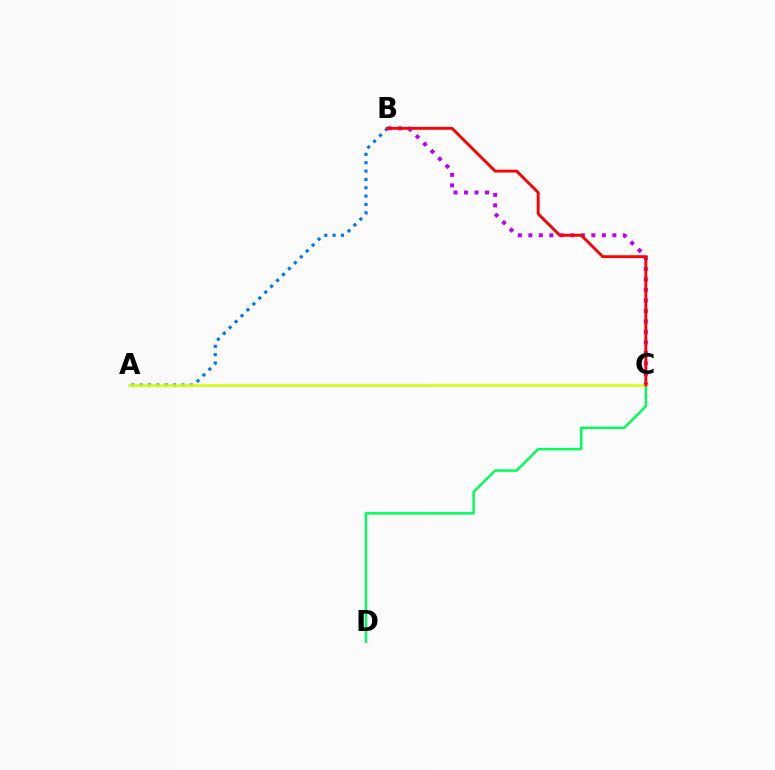{('B', 'C'): [{'color': '#b900ff', 'line_style': 'dotted', 'thickness': 2.85}, {'color': '#ff0000', 'line_style': 'solid', 'thickness': 2.08}], ('C', 'D'): [{'color': '#00ff5c', 'line_style': 'solid', 'thickness': 1.79}], ('A', 'B'): [{'color': '#0074ff', 'line_style': 'dotted', 'thickness': 2.27}], ('A', 'C'): [{'color': '#d1ff00', 'line_style': 'solid', 'thickness': 1.81}]}